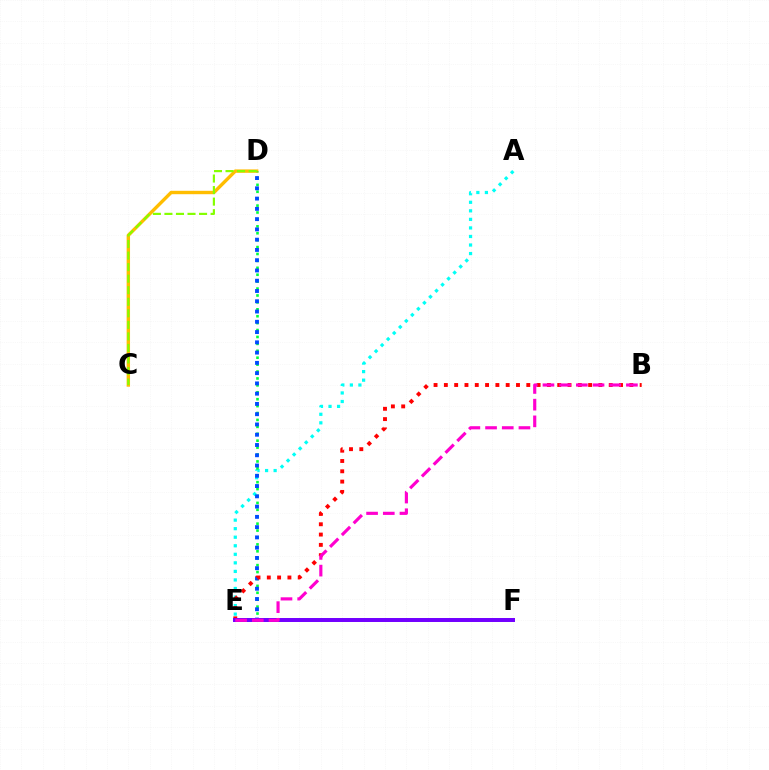{('A', 'E'): [{'color': '#00fff6', 'line_style': 'dotted', 'thickness': 2.32}], ('C', 'D'): [{'color': '#ffbd00', 'line_style': 'solid', 'thickness': 2.44}, {'color': '#84ff00', 'line_style': 'dashed', 'thickness': 1.57}], ('D', 'E'): [{'color': '#00ff39', 'line_style': 'dotted', 'thickness': 1.88}, {'color': '#004bff', 'line_style': 'dotted', 'thickness': 2.79}], ('B', 'E'): [{'color': '#ff0000', 'line_style': 'dotted', 'thickness': 2.8}, {'color': '#ff00cf', 'line_style': 'dashed', 'thickness': 2.27}], ('E', 'F'): [{'color': '#7200ff', 'line_style': 'solid', 'thickness': 2.86}]}